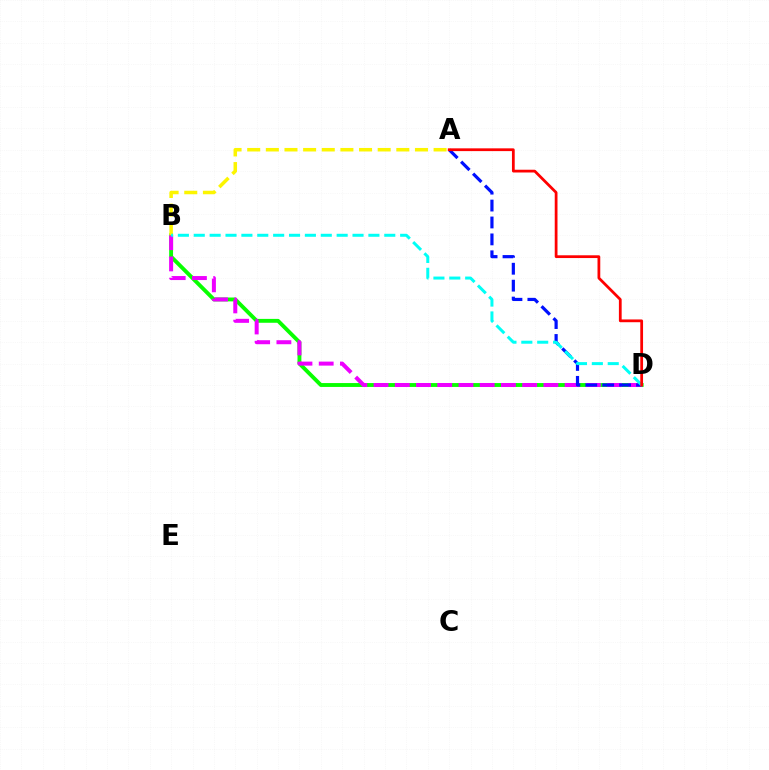{('B', 'D'): [{'color': '#08ff00', 'line_style': 'solid', 'thickness': 2.79}, {'color': '#ee00ff', 'line_style': 'dashed', 'thickness': 2.88}, {'color': '#00fff6', 'line_style': 'dashed', 'thickness': 2.16}], ('A', 'B'): [{'color': '#fcf500', 'line_style': 'dashed', 'thickness': 2.53}], ('A', 'D'): [{'color': '#0010ff', 'line_style': 'dashed', 'thickness': 2.3}, {'color': '#ff0000', 'line_style': 'solid', 'thickness': 1.99}]}